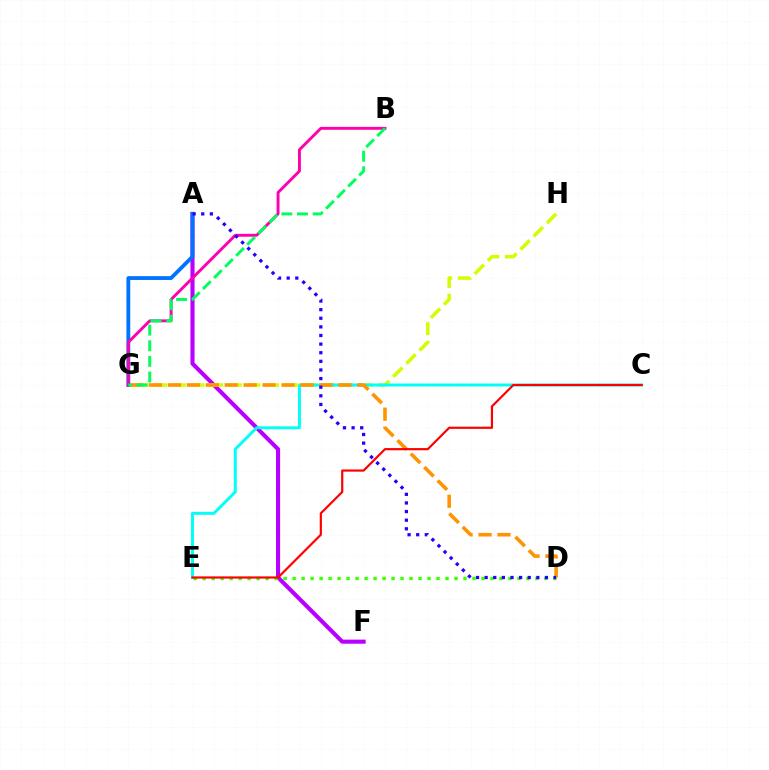{('A', 'F'): [{'color': '#b900ff', 'line_style': 'solid', 'thickness': 2.95}], ('D', 'E'): [{'color': '#3dff00', 'line_style': 'dotted', 'thickness': 2.44}], ('G', 'H'): [{'color': '#d1ff00', 'line_style': 'dashed', 'thickness': 2.53}], ('C', 'E'): [{'color': '#00fff6', 'line_style': 'solid', 'thickness': 2.12}, {'color': '#ff0000', 'line_style': 'solid', 'thickness': 1.57}], ('A', 'G'): [{'color': '#0074ff', 'line_style': 'solid', 'thickness': 2.76}], ('B', 'G'): [{'color': '#ff00ac', 'line_style': 'solid', 'thickness': 2.09}, {'color': '#00ff5c', 'line_style': 'dashed', 'thickness': 2.12}], ('D', 'G'): [{'color': '#ff9400', 'line_style': 'dashed', 'thickness': 2.57}], ('A', 'D'): [{'color': '#2500ff', 'line_style': 'dotted', 'thickness': 2.34}]}